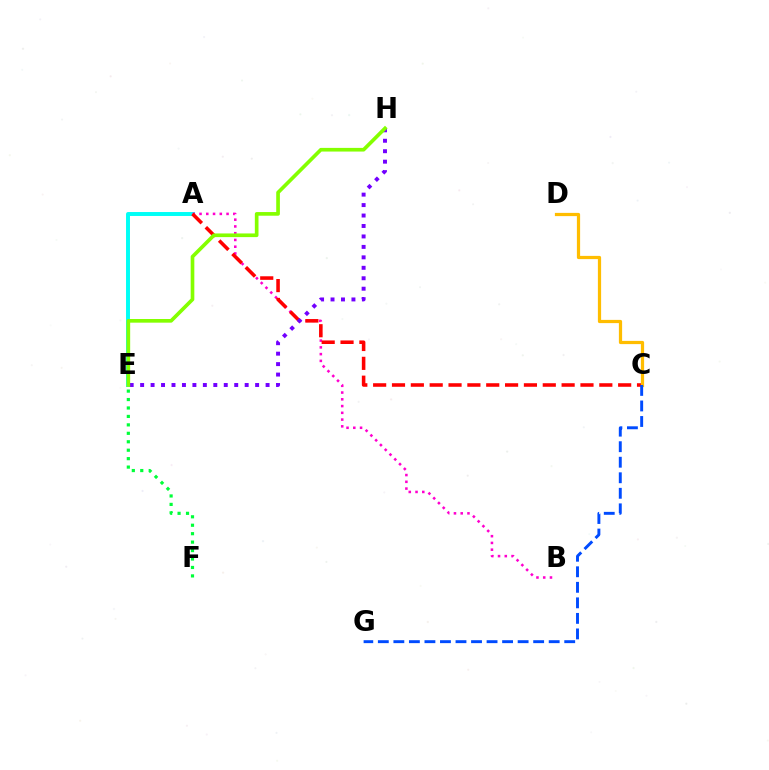{('A', 'E'): [{'color': '#00fff6', 'line_style': 'solid', 'thickness': 2.84}], ('A', 'B'): [{'color': '#ff00cf', 'line_style': 'dotted', 'thickness': 1.84}], ('E', 'F'): [{'color': '#00ff39', 'line_style': 'dotted', 'thickness': 2.29}], ('A', 'C'): [{'color': '#ff0000', 'line_style': 'dashed', 'thickness': 2.56}], ('C', 'D'): [{'color': '#ffbd00', 'line_style': 'solid', 'thickness': 2.32}], ('C', 'G'): [{'color': '#004bff', 'line_style': 'dashed', 'thickness': 2.11}], ('E', 'H'): [{'color': '#7200ff', 'line_style': 'dotted', 'thickness': 2.84}, {'color': '#84ff00', 'line_style': 'solid', 'thickness': 2.64}]}